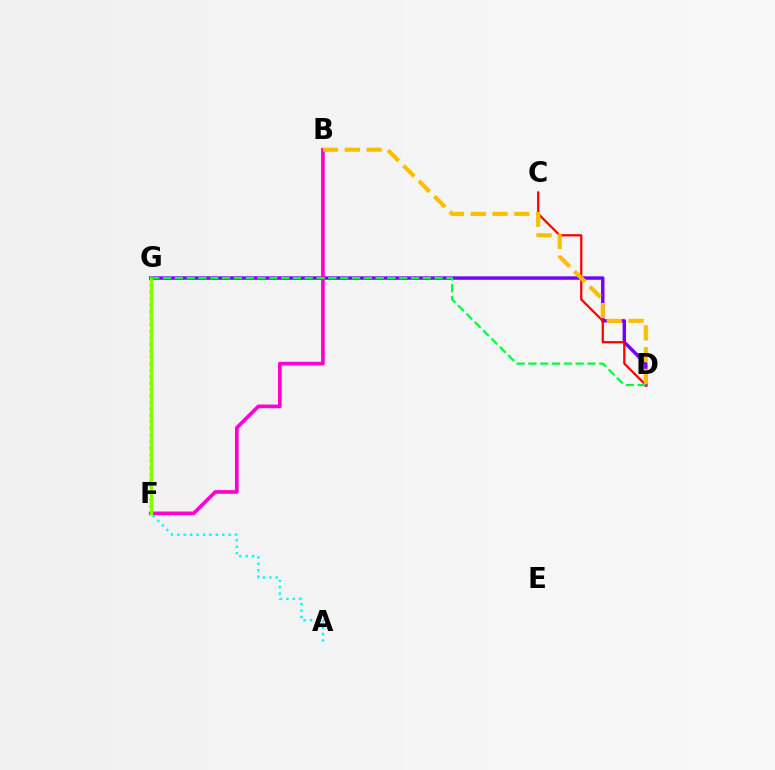{('A', 'F'): [{'color': '#00fff6', 'line_style': 'dotted', 'thickness': 1.74}], ('D', 'G'): [{'color': '#7200ff', 'line_style': 'solid', 'thickness': 2.47}, {'color': '#00ff39', 'line_style': 'dashed', 'thickness': 1.6}], ('F', 'G'): [{'color': '#004bff', 'line_style': 'dotted', 'thickness': 1.76}, {'color': '#84ff00', 'line_style': 'solid', 'thickness': 2.42}], ('C', 'D'): [{'color': '#ff0000', 'line_style': 'solid', 'thickness': 1.62}], ('B', 'F'): [{'color': '#ff00cf', 'line_style': 'solid', 'thickness': 2.64}], ('B', 'D'): [{'color': '#ffbd00', 'line_style': 'dashed', 'thickness': 2.96}]}